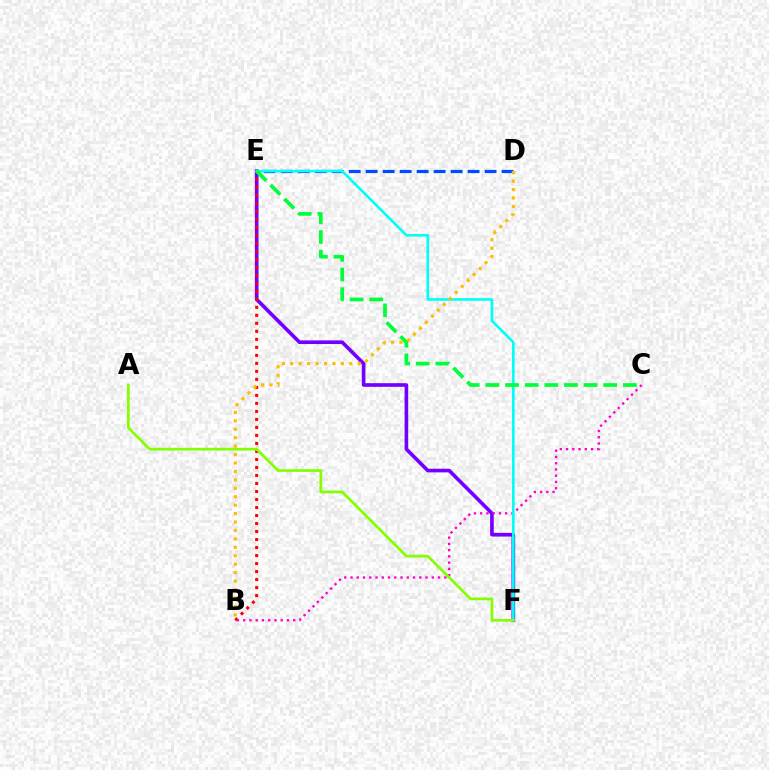{('E', 'F'): [{'color': '#7200ff', 'line_style': 'solid', 'thickness': 2.63}, {'color': '#00fff6', 'line_style': 'solid', 'thickness': 1.9}], ('B', 'E'): [{'color': '#ff0000', 'line_style': 'dotted', 'thickness': 2.18}], ('D', 'E'): [{'color': '#004bff', 'line_style': 'dashed', 'thickness': 2.31}], ('B', 'C'): [{'color': '#ff00cf', 'line_style': 'dotted', 'thickness': 1.7}], ('A', 'F'): [{'color': '#84ff00', 'line_style': 'solid', 'thickness': 1.96}], ('C', 'E'): [{'color': '#00ff39', 'line_style': 'dashed', 'thickness': 2.67}], ('B', 'D'): [{'color': '#ffbd00', 'line_style': 'dotted', 'thickness': 2.29}]}